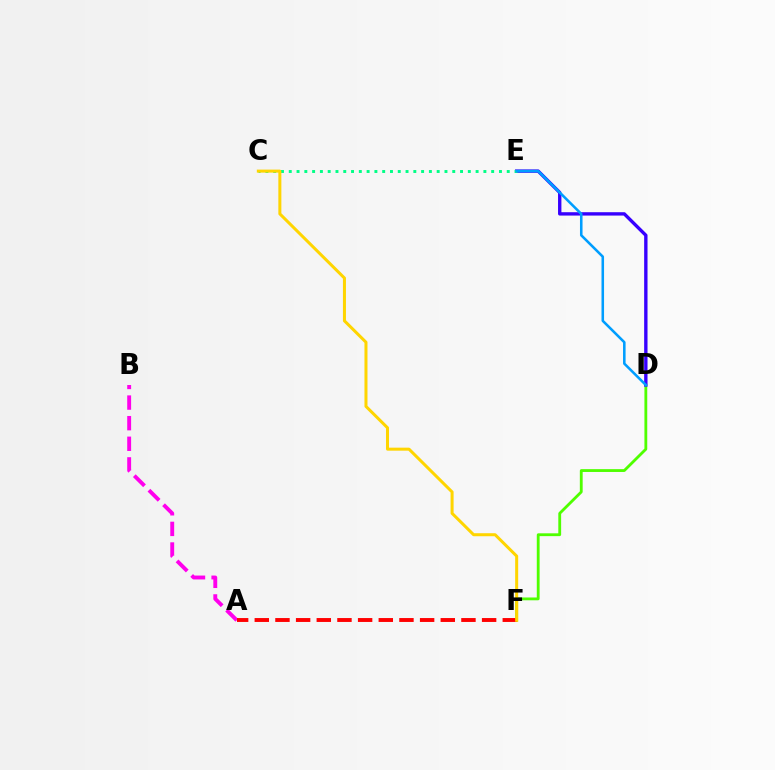{('D', 'F'): [{'color': '#4fff00', 'line_style': 'solid', 'thickness': 2.03}], ('D', 'E'): [{'color': '#3700ff', 'line_style': 'solid', 'thickness': 2.42}, {'color': '#009eff', 'line_style': 'solid', 'thickness': 1.84}], ('A', 'B'): [{'color': '#ff00ed', 'line_style': 'dashed', 'thickness': 2.8}], ('C', 'E'): [{'color': '#00ff86', 'line_style': 'dotted', 'thickness': 2.12}], ('A', 'F'): [{'color': '#ff0000', 'line_style': 'dashed', 'thickness': 2.81}], ('C', 'F'): [{'color': '#ffd500', 'line_style': 'solid', 'thickness': 2.17}]}